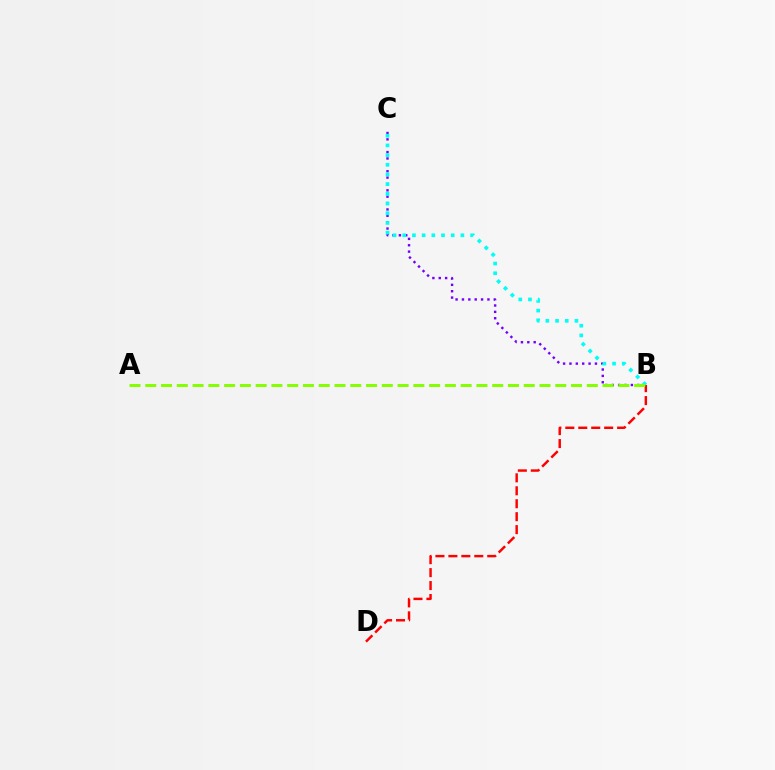{('B', 'C'): [{'color': '#7200ff', 'line_style': 'dotted', 'thickness': 1.73}, {'color': '#00fff6', 'line_style': 'dotted', 'thickness': 2.63}], ('B', 'D'): [{'color': '#ff0000', 'line_style': 'dashed', 'thickness': 1.76}], ('A', 'B'): [{'color': '#84ff00', 'line_style': 'dashed', 'thickness': 2.14}]}